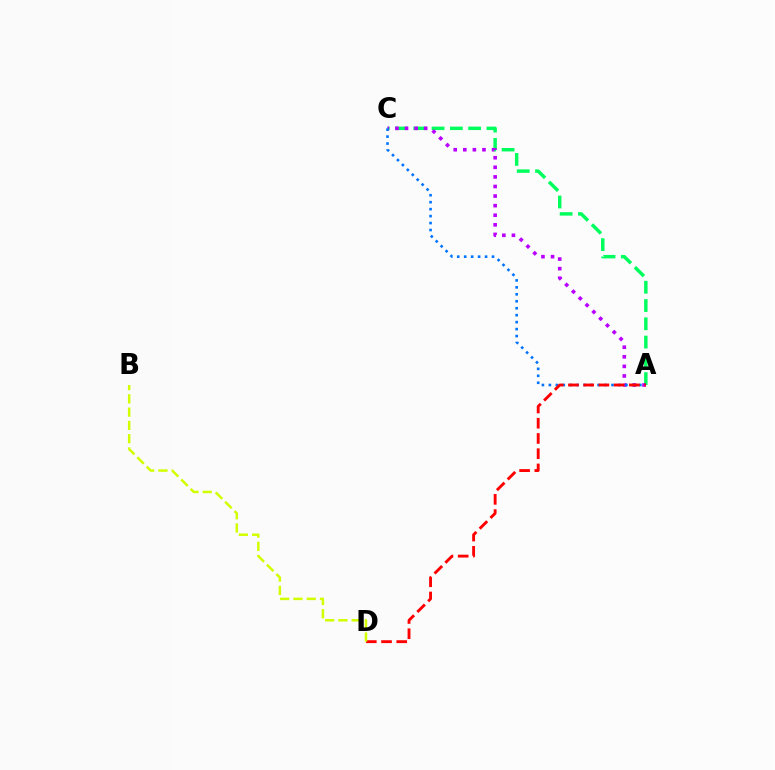{('A', 'C'): [{'color': '#00ff5c', 'line_style': 'dashed', 'thickness': 2.48}, {'color': '#b900ff', 'line_style': 'dotted', 'thickness': 2.6}, {'color': '#0074ff', 'line_style': 'dotted', 'thickness': 1.89}], ('A', 'D'): [{'color': '#ff0000', 'line_style': 'dashed', 'thickness': 2.07}], ('B', 'D'): [{'color': '#d1ff00', 'line_style': 'dashed', 'thickness': 1.8}]}